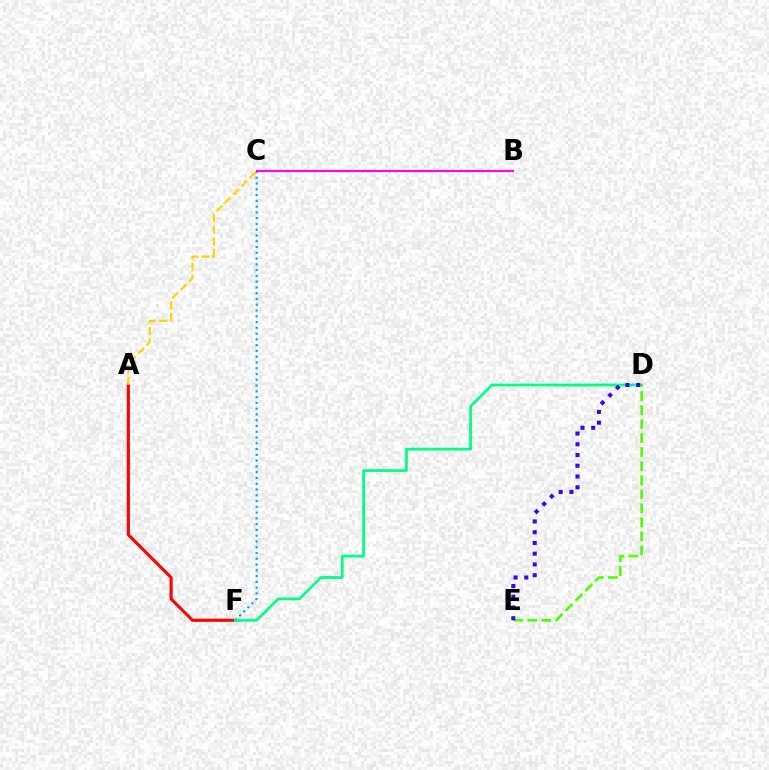{('A', 'F'): [{'color': '#ff0000', 'line_style': 'solid', 'thickness': 2.24}], ('C', 'F'): [{'color': '#009eff', 'line_style': 'dotted', 'thickness': 1.57}], ('A', 'C'): [{'color': '#ffd500', 'line_style': 'dashed', 'thickness': 1.6}], ('B', 'C'): [{'color': '#ff00ed', 'line_style': 'solid', 'thickness': 1.56}], ('D', 'F'): [{'color': '#00ff86', 'line_style': 'solid', 'thickness': 1.99}], ('D', 'E'): [{'color': '#4fff00', 'line_style': 'dashed', 'thickness': 1.91}, {'color': '#3700ff', 'line_style': 'dotted', 'thickness': 2.92}]}